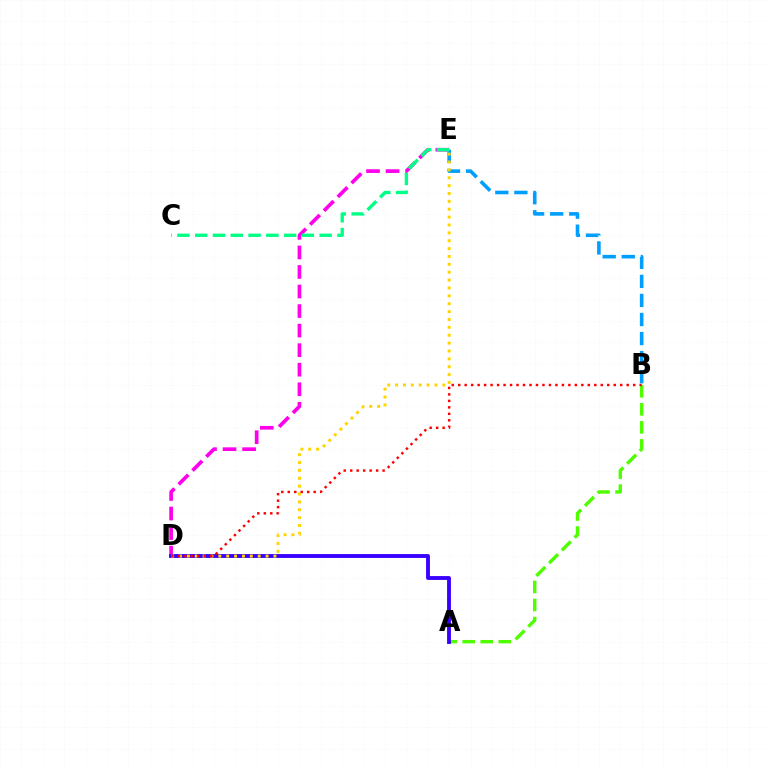{('D', 'E'): [{'color': '#ff00ed', 'line_style': 'dashed', 'thickness': 2.66}, {'color': '#ffd500', 'line_style': 'dotted', 'thickness': 2.14}], ('A', 'B'): [{'color': '#4fff00', 'line_style': 'dashed', 'thickness': 2.45}], ('A', 'D'): [{'color': '#3700ff', 'line_style': 'solid', 'thickness': 2.78}], ('B', 'E'): [{'color': '#009eff', 'line_style': 'dashed', 'thickness': 2.59}], ('B', 'D'): [{'color': '#ff0000', 'line_style': 'dotted', 'thickness': 1.76}], ('C', 'E'): [{'color': '#00ff86', 'line_style': 'dashed', 'thickness': 2.42}]}